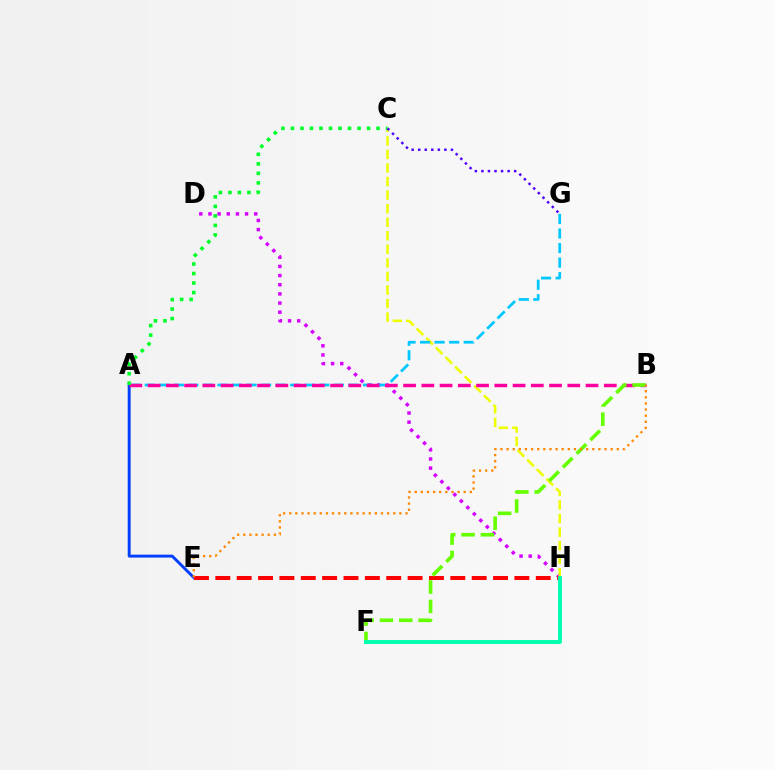{('A', 'E'): [{'color': '#003fff', 'line_style': 'solid', 'thickness': 2.1}], ('D', 'H'): [{'color': '#d600ff', 'line_style': 'dotted', 'thickness': 2.49}], ('C', 'H'): [{'color': '#eeff00', 'line_style': 'dashed', 'thickness': 1.84}], ('E', 'H'): [{'color': '#ff0000', 'line_style': 'dashed', 'thickness': 2.9}], ('A', 'G'): [{'color': '#00c7ff', 'line_style': 'dashed', 'thickness': 1.98}], ('A', 'B'): [{'color': '#ff00a0', 'line_style': 'dashed', 'thickness': 2.48}], ('B', 'F'): [{'color': '#66ff00', 'line_style': 'dashed', 'thickness': 2.62}], ('A', 'C'): [{'color': '#00ff27', 'line_style': 'dotted', 'thickness': 2.58}], ('C', 'G'): [{'color': '#4f00ff', 'line_style': 'dotted', 'thickness': 1.78}], ('B', 'E'): [{'color': '#ff8800', 'line_style': 'dotted', 'thickness': 1.66}], ('F', 'H'): [{'color': '#00ffaf', 'line_style': 'solid', 'thickness': 2.81}]}